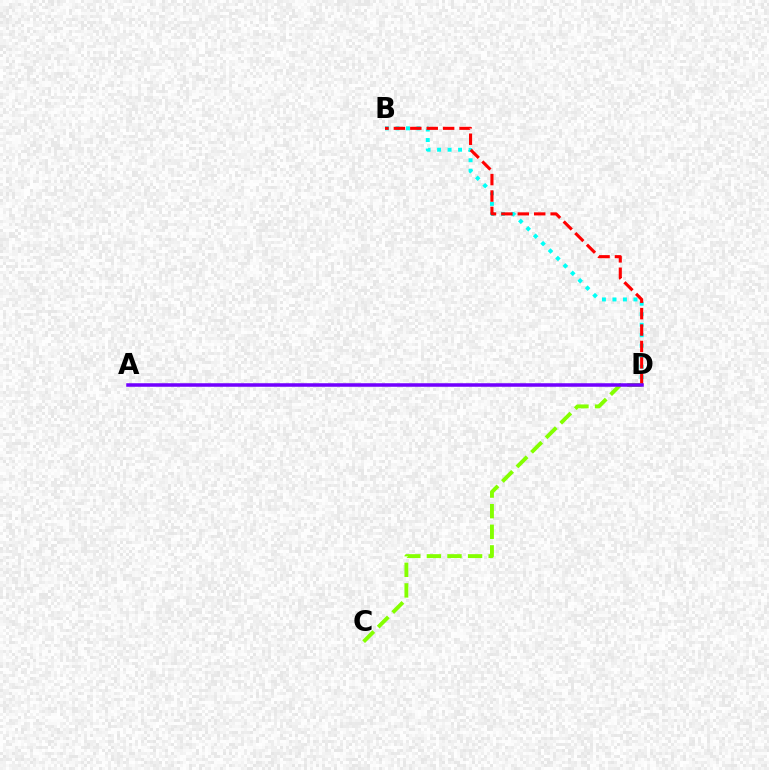{('B', 'D'): [{'color': '#00fff6', 'line_style': 'dotted', 'thickness': 2.85}, {'color': '#ff0000', 'line_style': 'dashed', 'thickness': 2.23}], ('C', 'D'): [{'color': '#84ff00', 'line_style': 'dashed', 'thickness': 2.8}], ('A', 'D'): [{'color': '#7200ff', 'line_style': 'solid', 'thickness': 2.54}]}